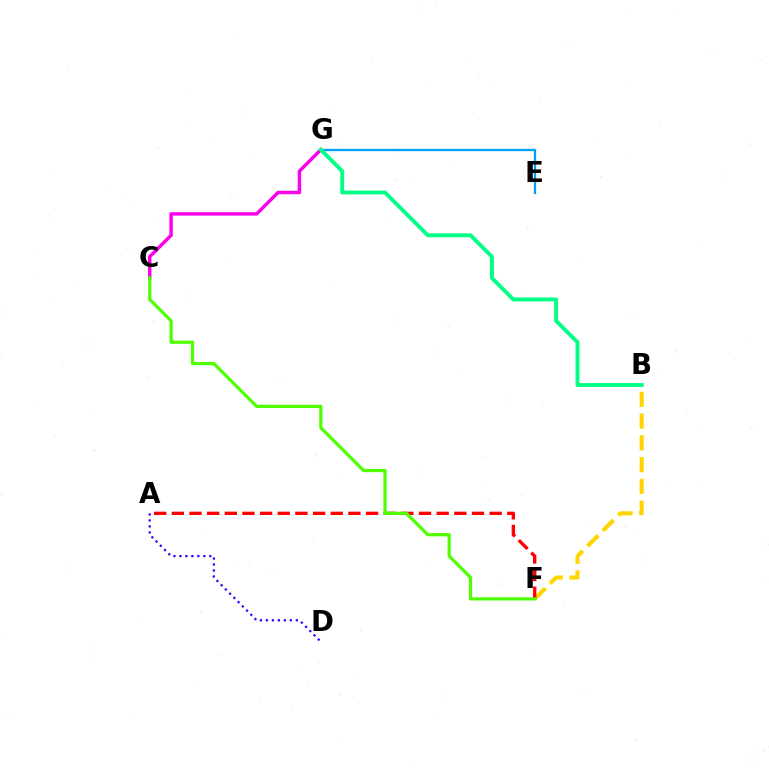{('E', 'G'): [{'color': '#009eff', 'line_style': 'solid', 'thickness': 1.65}], ('C', 'G'): [{'color': '#ff00ed', 'line_style': 'solid', 'thickness': 2.47}], ('B', 'F'): [{'color': '#ffd500', 'line_style': 'dashed', 'thickness': 2.96}], ('A', 'D'): [{'color': '#3700ff', 'line_style': 'dotted', 'thickness': 1.63}], ('B', 'G'): [{'color': '#00ff86', 'line_style': 'solid', 'thickness': 2.8}], ('A', 'F'): [{'color': '#ff0000', 'line_style': 'dashed', 'thickness': 2.4}], ('C', 'F'): [{'color': '#4fff00', 'line_style': 'solid', 'thickness': 2.32}]}